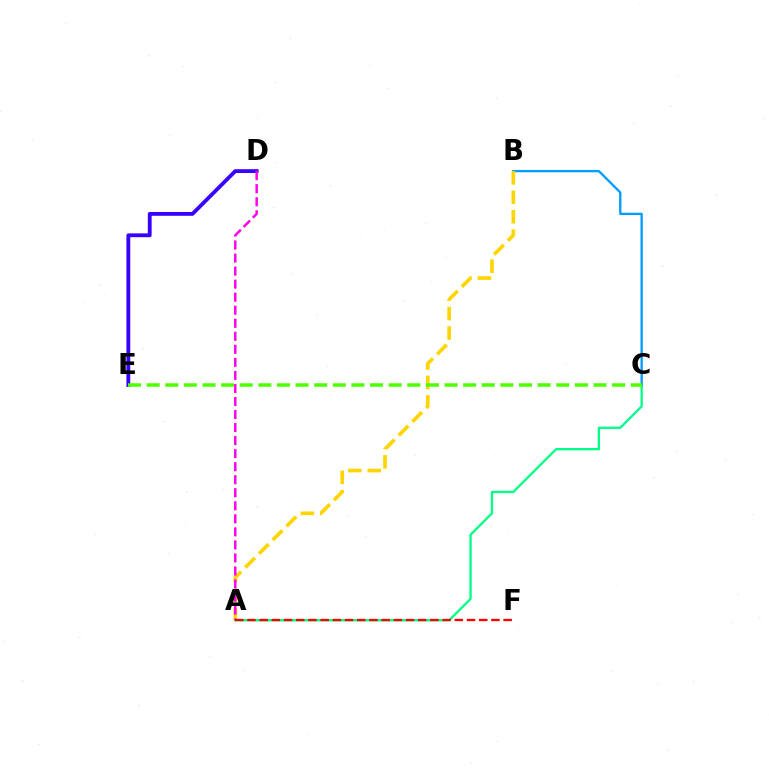{('A', 'C'): [{'color': '#00ff86', 'line_style': 'solid', 'thickness': 1.66}], ('D', 'E'): [{'color': '#3700ff', 'line_style': 'solid', 'thickness': 2.75}], ('B', 'C'): [{'color': '#009eff', 'line_style': 'solid', 'thickness': 1.69}], ('A', 'B'): [{'color': '#ffd500', 'line_style': 'dashed', 'thickness': 2.64}], ('A', 'D'): [{'color': '#ff00ed', 'line_style': 'dashed', 'thickness': 1.77}], ('A', 'F'): [{'color': '#ff0000', 'line_style': 'dashed', 'thickness': 1.66}], ('C', 'E'): [{'color': '#4fff00', 'line_style': 'dashed', 'thickness': 2.53}]}